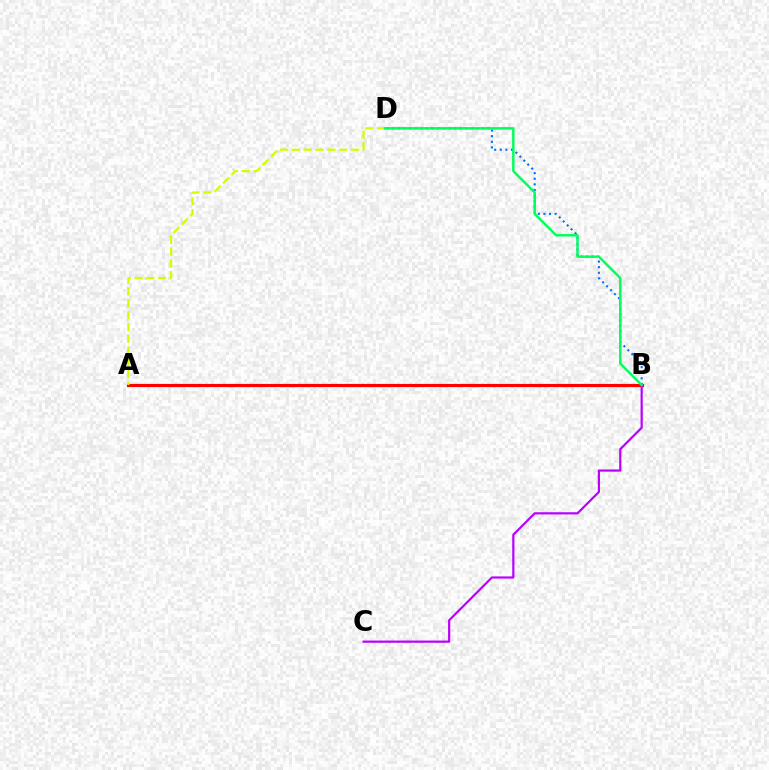{('B', 'D'): [{'color': '#0074ff', 'line_style': 'dotted', 'thickness': 1.52}, {'color': '#00ff5c', 'line_style': 'solid', 'thickness': 1.77}], ('A', 'B'): [{'color': '#ff0000', 'line_style': 'solid', 'thickness': 2.28}], ('A', 'D'): [{'color': '#d1ff00', 'line_style': 'dashed', 'thickness': 1.6}], ('B', 'C'): [{'color': '#b900ff', 'line_style': 'solid', 'thickness': 1.58}]}